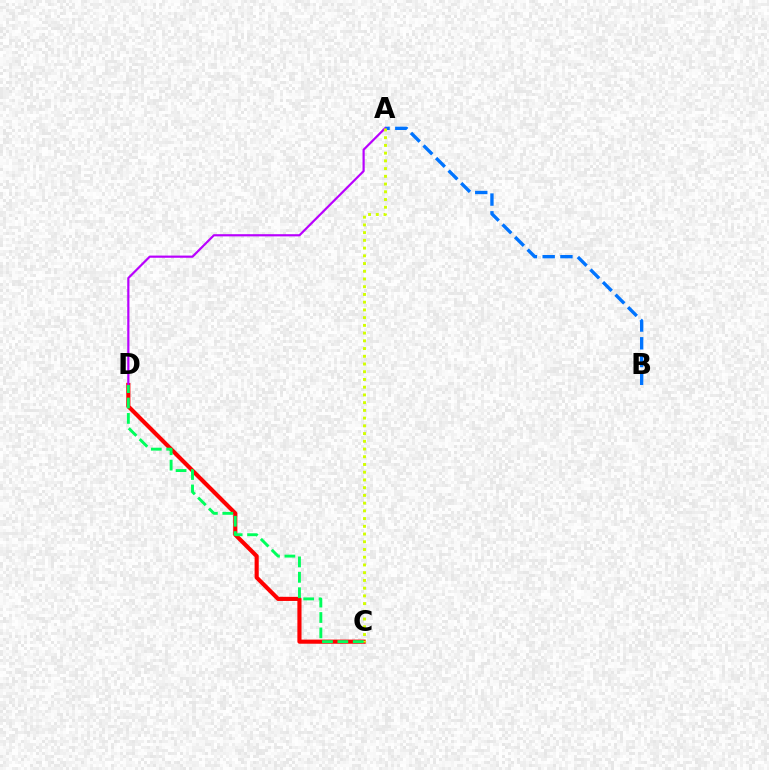{('C', 'D'): [{'color': '#ff0000', 'line_style': 'solid', 'thickness': 2.97}, {'color': '#00ff5c', 'line_style': 'dashed', 'thickness': 2.09}], ('A', 'B'): [{'color': '#0074ff', 'line_style': 'dashed', 'thickness': 2.41}], ('A', 'D'): [{'color': '#b900ff', 'line_style': 'solid', 'thickness': 1.57}], ('A', 'C'): [{'color': '#d1ff00', 'line_style': 'dotted', 'thickness': 2.1}]}